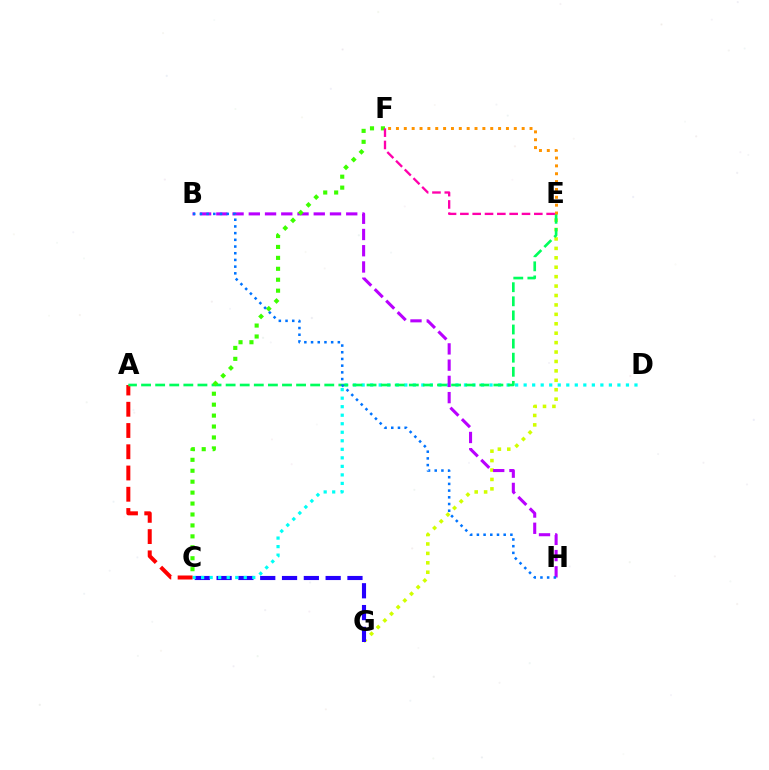{('E', 'G'): [{'color': '#d1ff00', 'line_style': 'dotted', 'thickness': 2.56}], ('C', 'G'): [{'color': '#2500ff', 'line_style': 'dashed', 'thickness': 2.96}], ('C', 'D'): [{'color': '#00fff6', 'line_style': 'dotted', 'thickness': 2.32}], ('A', 'C'): [{'color': '#ff0000', 'line_style': 'dashed', 'thickness': 2.89}], ('A', 'E'): [{'color': '#00ff5c', 'line_style': 'dashed', 'thickness': 1.91}], ('B', 'H'): [{'color': '#b900ff', 'line_style': 'dashed', 'thickness': 2.21}, {'color': '#0074ff', 'line_style': 'dotted', 'thickness': 1.82}], ('C', 'F'): [{'color': '#3dff00', 'line_style': 'dotted', 'thickness': 2.97}], ('E', 'F'): [{'color': '#ff9400', 'line_style': 'dotted', 'thickness': 2.13}, {'color': '#ff00ac', 'line_style': 'dashed', 'thickness': 1.67}]}